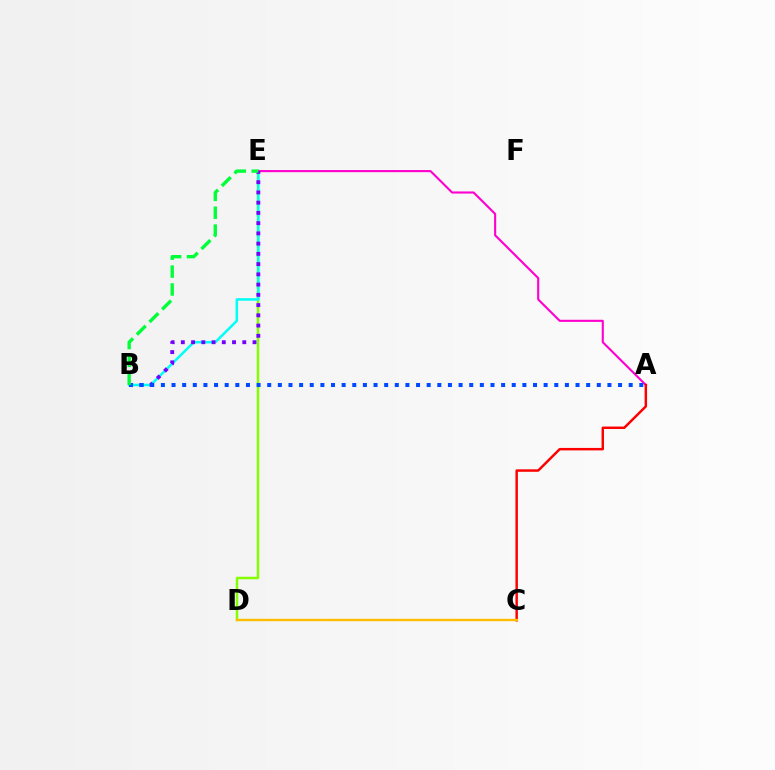{('D', 'E'): [{'color': '#84ff00', 'line_style': 'solid', 'thickness': 1.79}], ('B', 'E'): [{'color': '#00fff6', 'line_style': 'solid', 'thickness': 1.81}, {'color': '#7200ff', 'line_style': 'dotted', 'thickness': 2.78}, {'color': '#00ff39', 'line_style': 'dashed', 'thickness': 2.43}], ('A', 'E'): [{'color': '#ff00cf', 'line_style': 'solid', 'thickness': 1.52}], ('A', 'C'): [{'color': '#ff0000', 'line_style': 'solid', 'thickness': 1.78}], ('C', 'D'): [{'color': '#ffbd00', 'line_style': 'solid', 'thickness': 1.7}], ('A', 'B'): [{'color': '#004bff', 'line_style': 'dotted', 'thickness': 2.89}]}